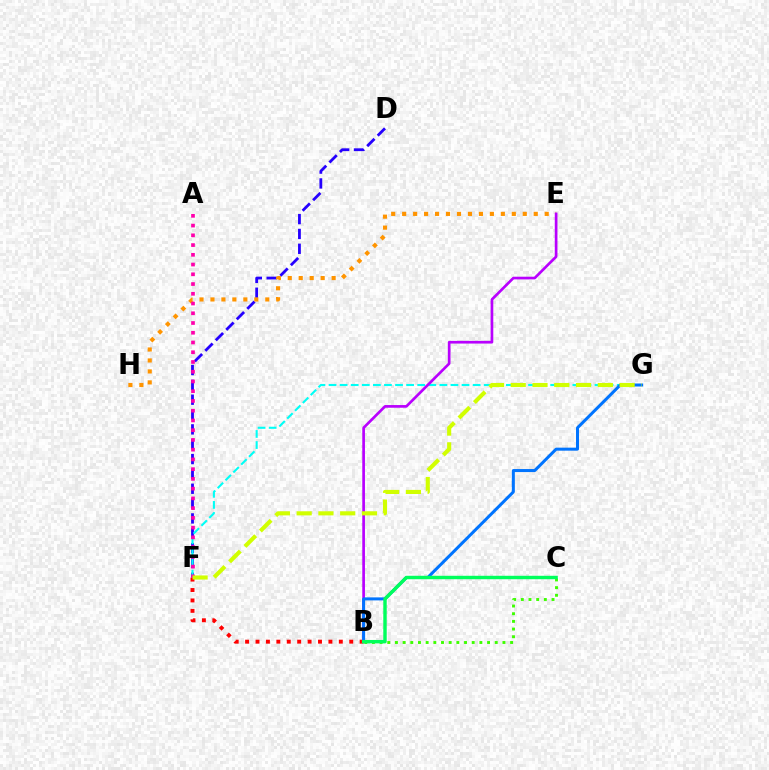{('D', 'F'): [{'color': '#2500ff', 'line_style': 'dashed', 'thickness': 2.02}], ('E', 'H'): [{'color': '#ff9400', 'line_style': 'dotted', 'thickness': 2.98}], ('B', 'F'): [{'color': '#ff0000', 'line_style': 'dotted', 'thickness': 2.83}], ('F', 'G'): [{'color': '#00fff6', 'line_style': 'dashed', 'thickness': 1.51}, {'color': '#d1ff00', 'line_style': 'dashed', 'thickness': 2.96}], ('B', 'E'): [{'color': '#b900ff', 'line_style': 'solid', 'thickness': 1.93}], ('B', 'G'): [{'color': '#0074ff', 'line_style': 'solid', 'thickness': 2.17}], ('A', 'F'): [{'color': '#ff00ac', 'line_style': 'dotted', 'thickness': 2.65}], ('B', 'C'): [{'color': '#3dff00', 'line_style': 'dotted', 'thickness': 2.09}, {'color': '#00ff5c', 'line_style': 'solid', 'thickness': 2.46}]}